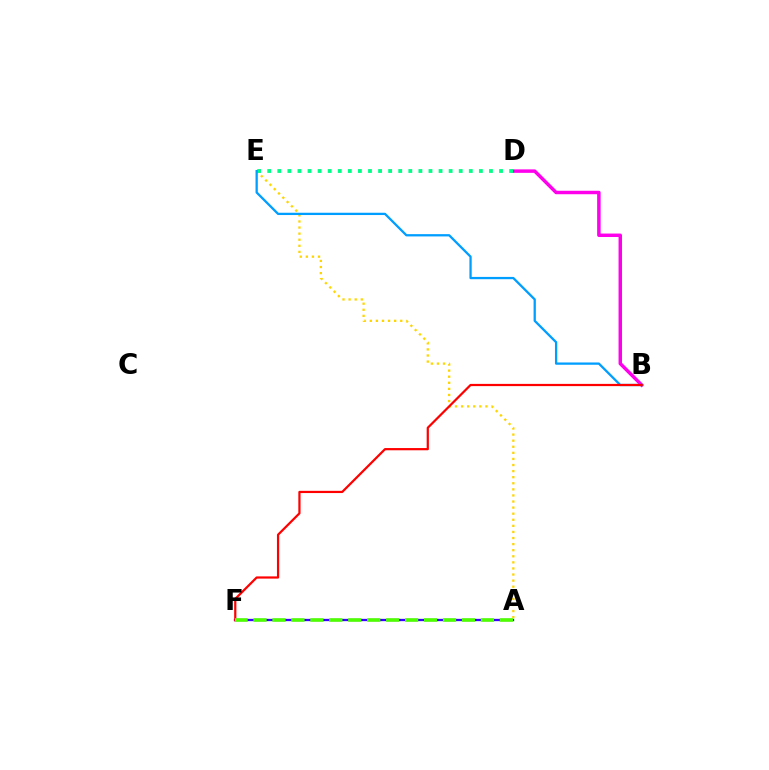{('A', 'F'): [{'color': '#3700ff', 'line_style': 'solid', 'thickness': 1.65}, {'color': '#4fff00', 'line_style': 'dashed', 'thickness': 2.57}], ('B', 'D'): [{'color': '#ff00ed', 'line_style': 'solid', 'thickness': 2.49}], ('A', 'E'): [{'color': '#ffd500', 'line_style': 'dotted', 'thickness': 1.65}], ('D', 'E'): [{'color': '#00ff86', 'line_style': 'dotted', 'thickness': 2.74}], ('B', 'E'): [{'color': '#009eff', 'line_style': 'solid', 'thickness': 1.65}], ('B', 'F'): [{'color': '#ff0000', 'line_style': 'solid', 'thickness': 1.6}]}